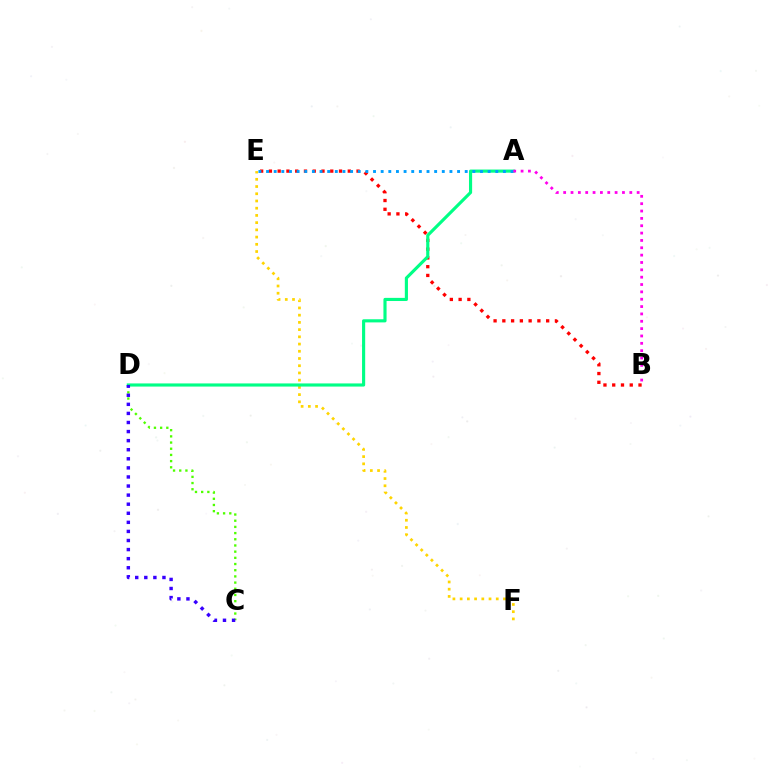{('E', 'F'): [{'color': '#ffd500', 'line_style': 'dotted', 'thickness': 1.96}], ('B', 'E'): [{'color': '#ff0000', 'line_style': 'dotted', 'thickness': 2.38}], ('A', 'D'): [{'color': '#00ff86', 'line_style': 'solid', 'thickness': 2.26}], ('A', 'E'): [{'color': '#009eff', 'line_style': 'dotted', 'thickness': 2.08}], ('C', 'D'): [{'color': '#4fff00', 'line_style': 'dotted', 'thickness': 1.68}, {'color': '#3700ff', 'line_style': 'dotted', 'thickness': 2.47}], ('A', 'B'): [{'color': '#ff00ed', 'line_style': 'dotted', 'thickness': 2.0}]}